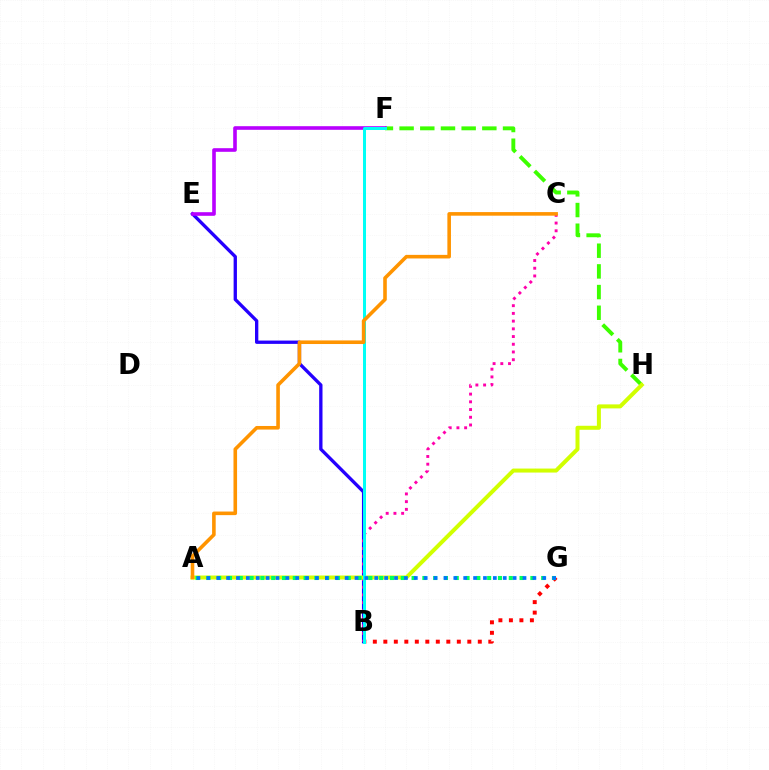{('B', 'E'): [{'color': '#2500ff', 'line_style': 'solid', 'thickness': 2.39}], ('B', 'G'): [{'color': '#ff0000', 'line_style': 'dotted', 'thickness': 2.85}], ('F', 'H'): [{'color': '#3dff00', 'line_style': 'dashed', 'thickness': 2.81}], ('E', 'F'): [{'color': '#b900ff', 'line_style': 'solid', 'thickness': 2.6}], ('B', 'C'): [{'color': '#ff00ac', 'line_style': 'dotted', 'thickness': 2.1}], ('A', 'H'): [{'color': '#d1ff00', 'line_style': 'solid', 'thickness': 2.88}], ('B', 'F'): [{'color': '#00fff6', 'line_style': 'solid', 'thickness': 2.16}], ('A', 'G'): [{'color': '#00ff5c', 'line_style': 'dotted', 'thickness': 2.93}, {'color': '#0074ff', 'line_style': 'dotted', 'thickness': 2.68}], ('A', 'C'): [{'color': '#ff9400', 'line_style': 'solid', 'thickness': 2.59}]}